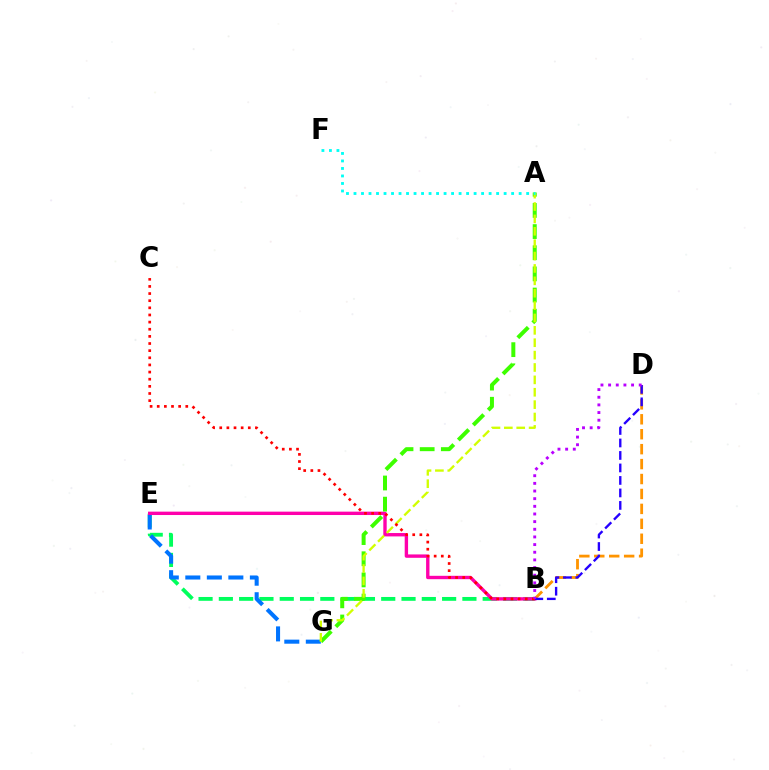{('B', 'D'): [{'color': '#ff9400', 'line_style': 'dashed', 'thickness': 2.03}, {'color': '#2500ff', 'line_style': 'dashed', 'thickness': 1.7}, {'color': '#b900ff', 'line_style': 'dotted', 'thickness': 2.08}], ('B', 'E'): [{'color': '#00ff5c', 'line_style': 'dashed', 'thickness': 2.76}, {'color': '#ff00ac', 'line_style': 'solid', 'thickness': 2.43}], ('E', 'G'): [{'color': '#0074ff', 'line_style': 'dashed', 'thickness': 2.92}], ('A', 'G'): [{'color': '#3dff00', 'line_style': 'dashed', 'thickness': 2.87}, {'color': '#d1ff00', 'line_style': 'dashed', 'thickness': 1.68}], ('A', 'F'): [{'color': '#00fff6', 'line_style': 'dotted', 'thickness': 2.04}], ('B', 'C'): [{'color': '#ff0000', 'line_style': 'dotted', 'thickness': 1.94}]}